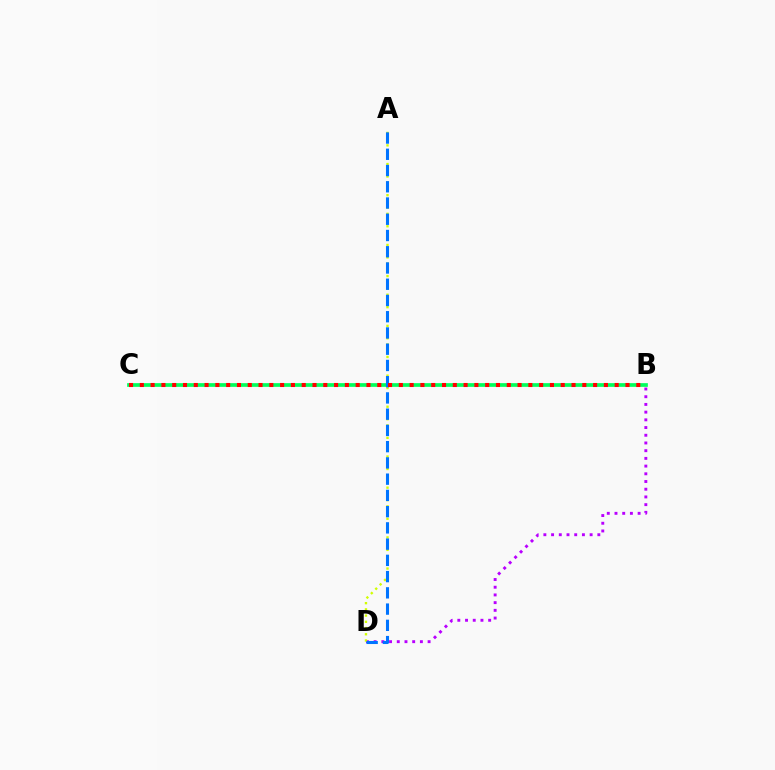{('B', 'D'): [{'color': '#b900ff', 'line_style': 'dotted', 'thickness': 2.09}], ('B', 'C'): [{'color': '#00ff5c', 'line_style': 'solid', 'thickness': 2.67}, {'color': '#ff0000', 'line_style': 'dotted', 'thickness': 2.93}], ('A', 'D'): [{'color': '#d1ff00', 'line_style': 'dotted', 'thickness': 1.69}, {'color': '#0074ff', 'line_style': 'dashed', 'thickness': 2.21}]}